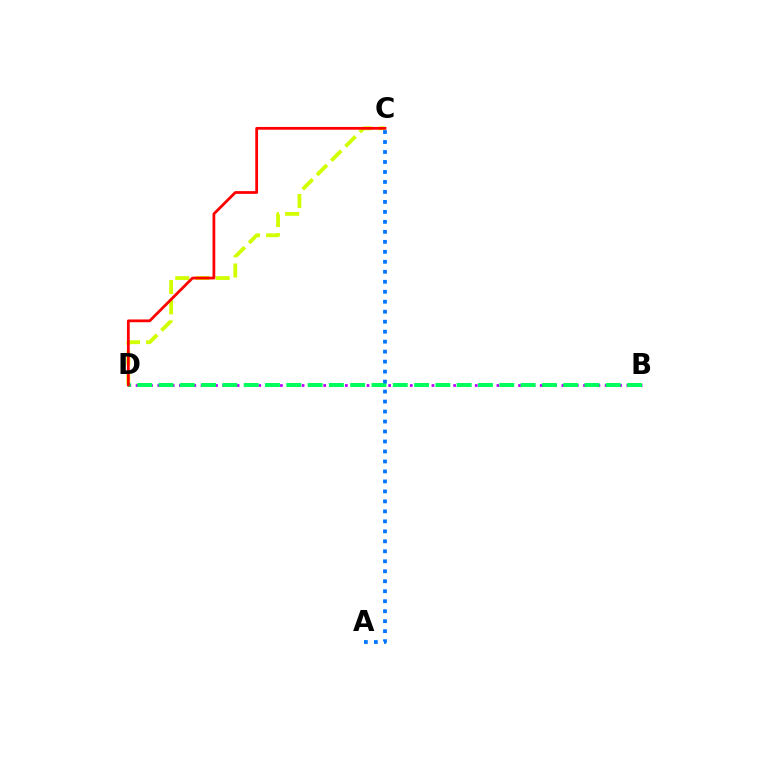{('C', 'D'): [{'color': '#d1ff00', 'line_style': 'dashed', 'thickness': 2.74}, {'color': '#ff0000', 'line_style': 'solid', 'thickness': 1.99}], ('B', 'D'): [{'color': '#b900ff', 'line_style': 'dotted', 'thickness': 1.96}, {'color': '#00ff5c', 'line_style': 'dashed', 'thickness': 2.89}], ('A', 'C'): [{'color': '#0074ff', 'line_style': 'dotted', 'thickness': 2.71}]}